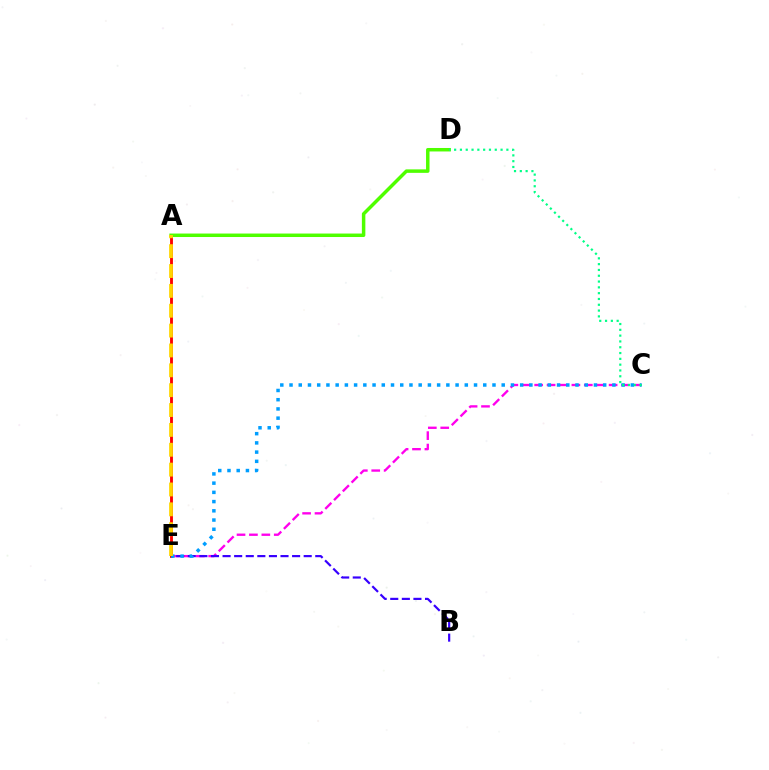{('C', 'E'): [{'color': '#ff00ed', 'line_style': 'dashed', 'thickness': 1.69}, {'color': '#009eff', 'line_style': 'dotted', 'thickness': 2.51}], ('A', 'E'): [{'color': '#ff0000', 'line_style': 'solid', 'thickness': 2.06}, {'color': '#ffd500', 'line_style': 'dashed', 'thickness': 2.7}], ('B', 'E'): [{'color': '#3700ff', 'line_style': 'dashed', 'thickness': 1.57}], ('A', 'D'): [{'color': '#4fff00', 'line_style': 'solid', 'thickness': 2.51}], ('C', 'D'): [{'color': '#00ff86', 'line_style': 'dotted', 'thickness': 1.58}]}